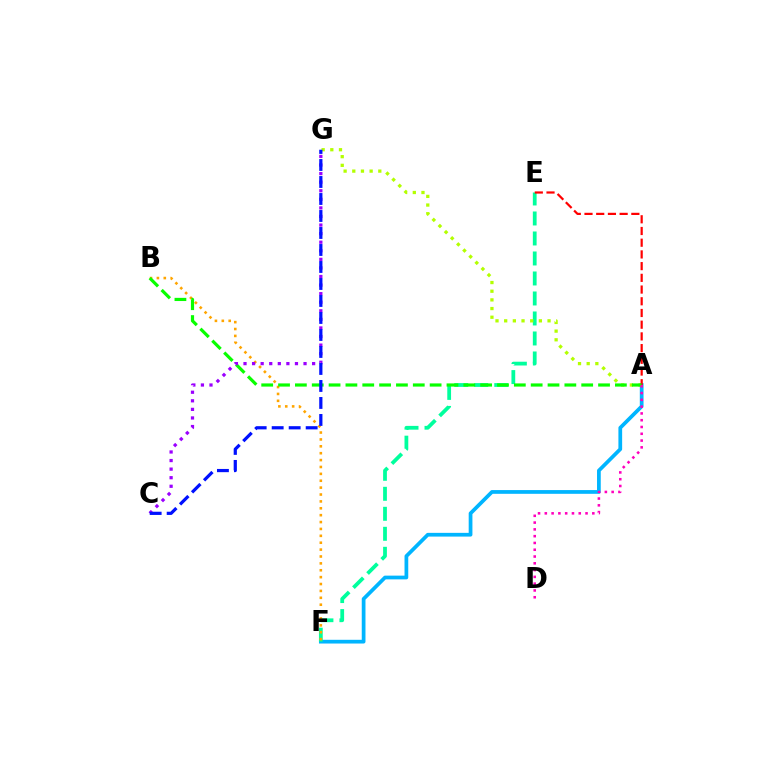{('A', 'F'): [{'color': '#00b5ff', 'line_style': 'solid', 'thickness': 2.69}], ('E', 'F'): [{'color': '#00ff9d', 'line_style': 'dashed', 'thickness': 2.72}], ('A', 'G'): [{'color': '#b3ff00', 'line_style': 'dotted', 'thickness': 2.36}], ('B', 'F'): [{'color': '#ffa500', 'line_style': 'dotted', 'thickness': 1.87}], ('A', 'E'): [{'color': '#ff0000', 'line_style': 'dashed', 'thickness': 1.59}], ('A', 'B'): [{'color': '#08ff00', 'line_style': 'dashed', 'thickness': 2.29}], ('C', 'G'): [{'color': '#9b00ff', 'line_style': 'dotted', 'thickness': 2.33}, {'color': '#0010ff', 'line_style': 'dashed', 'thickness': 2.31}], ('A', 'D'): [{'color': '#ff00bd', 'line_style': 'dotted', 'thickness': 1.84}]}